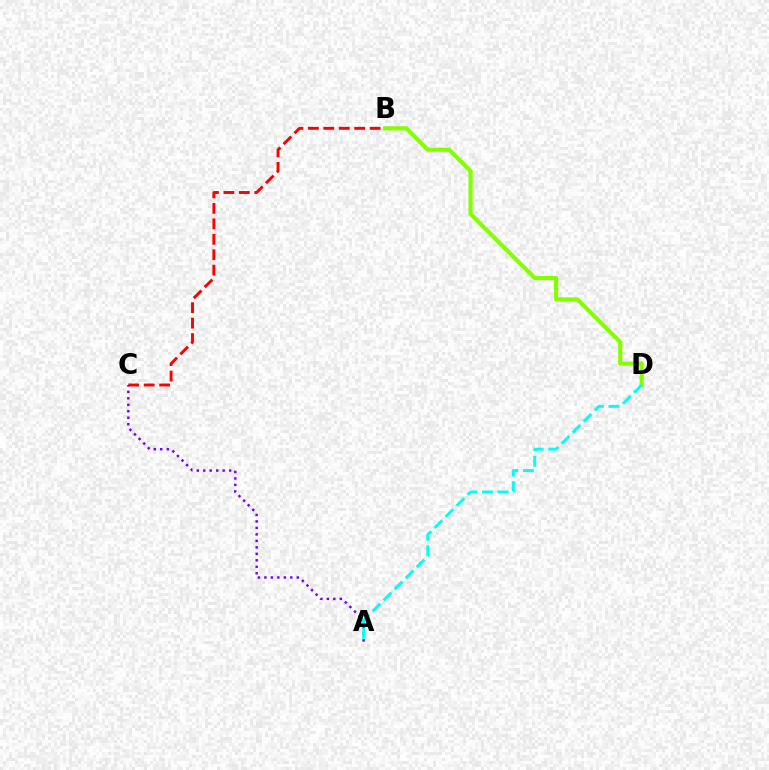{('B', 'C'): [{'color': '#ff0000', 'line_style': 'dashed', 'thickness': 2.1}], ('A', 'C'): [{'color': '#7200ff', 'line_style': 'dotted', 'thickness': 1.76}], ('B', 'D'): [{'color': '#84ff00', 'line_style': 'solid', 'thickness': 2.98}], ('A', 'D'): [{'color': '#00fff6', 'line_style': 'dashed', 'thickness': 2.12}]}